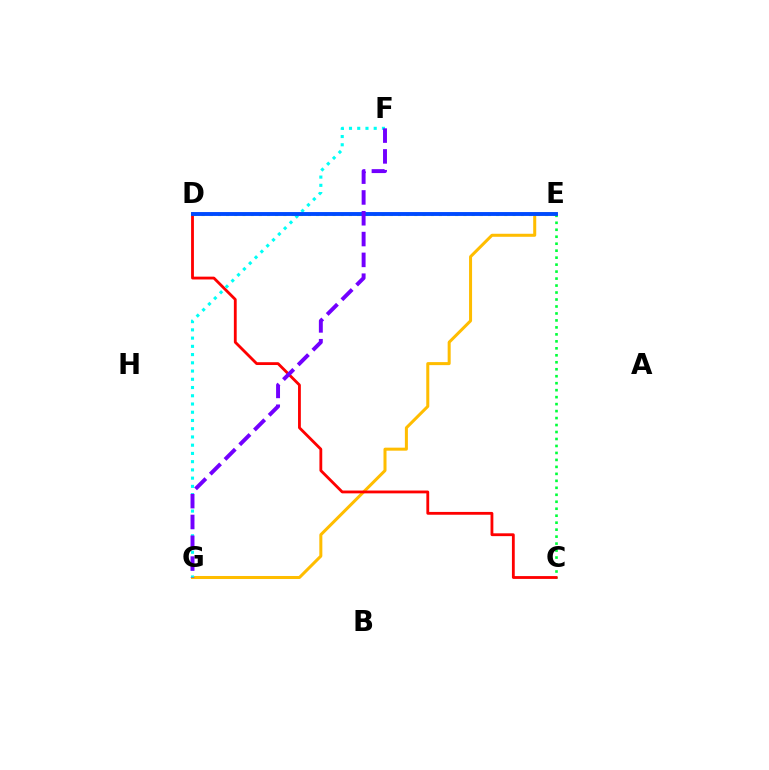{('D', 'E'): [{'color': '#84ff00', 'line_style': 'dotted', 'thickness': 2.22}, {'color': '#ff00cf', 'line_style': 'solid', 'thickness': 1.63}, {'color': '#004bff', 'line_style': 'solid', 'thickness': 2.79}], ('E', 'G'): [{'color': '#ffbd00', 'line_style': 'solid', 'thickness': 2.18}], ('C', 'E'): [{'color': '#00ff39', 'line_style': 'dotted', 'thickness': 1.89}], ('C', 'D'): [{'color': '#ff0000', 'line_style': 'solid', 'thickness': 2.03}], ('F', 'G'): [{'color': '#00fff6', 'line_style': 'dotted', 'thickness': 2.24}, {'color': '#7200ff', 'line_style': 'dashed', 'thickness': 2.83}]}